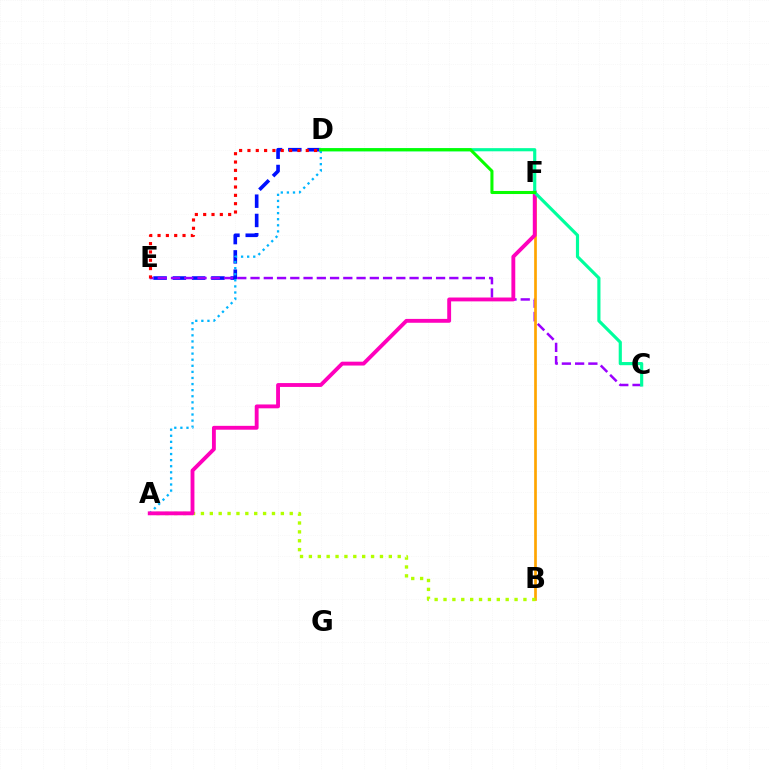{('D', 'E'): [{'color': '#0010ff', 'line_style': 'dashed', 'thickness': 2.62}, {'color': '#ff0000', 'line_style': 'dotted', 'thickness': 2.26}], ('C', 'E'): [{'color': '#9b00ff', 'line_style': 'dashed', 'thickness': 1.8}], ('B', 'F'): [{'color': '#ffa500', 'line_style': 'solid', 'thickness': 1.94}], ('A', 'B'): [{'color': '#b3ff00', 'line_style': 'dotted', 'thickness': 2.41}], ('A', 'D'): [{'color': '#00b5ff', 'line_style': 'dotted', 'thickness': 1.65}], ('A', 'F'): [{'color': '#ff00bd', 'line_style': 'solid', 'thickness': 2.78}], ('C', 'D'): [{'color': '#00ff9d', 'line_style': 'solid', 'thickness': 2.28}], ('D', 'F'): [{'color': '#08ff00', 'line_style': 'solid', 'thickness': 2.2}]}